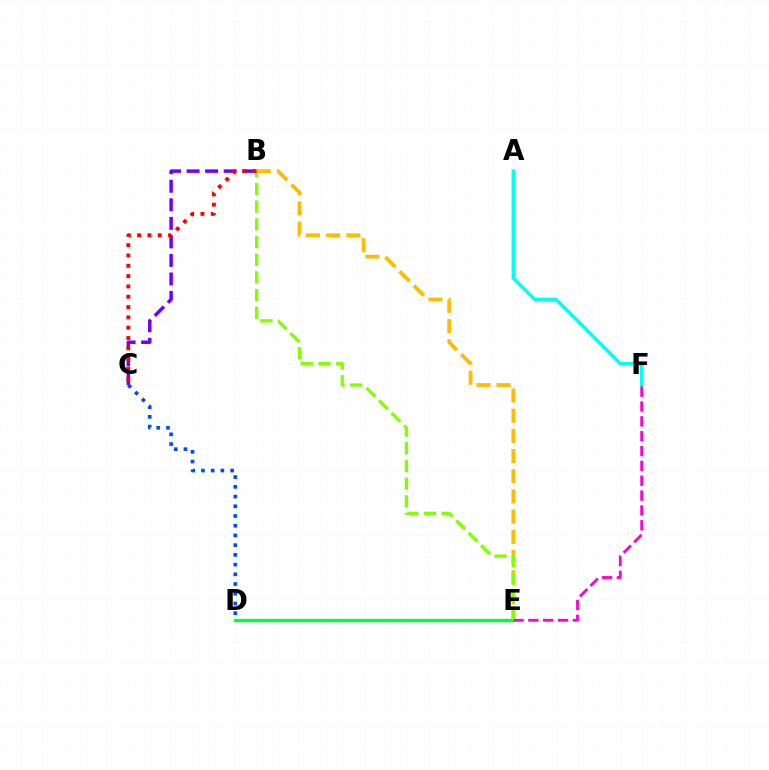{('B', 'E'): [{'color': '#ffbd00', 'line_style': 'dashed', 'thickness': 2.74}, {'color': '#84ff00', 'line_style': 'dashed', 'thickness': 2.4}], ('C', 'D'): [{'color': '#004bff', 'line_style': 'dotted', 'thickness': 2.64}], ('D', 'E'): [{'color': '#00ff39', 'line_style': 'solid', 'thickness': 2.44}], ('A', 'F'): [{'color': '#00fff6', 'line_style': 'solid', 'thickness': 2.58}], ('E', 'F'): [{'color': '#ff00cf', 'line_style': 'dashed', 'thickness': 2.02}], ('B', 'C'): [{'color': '#7200ff', 'line_style': 'dashed', 'thickness': 2.52}, {'color': '#ff0000', 'line_style': 'dotted', 'thickness': 2.8}]}